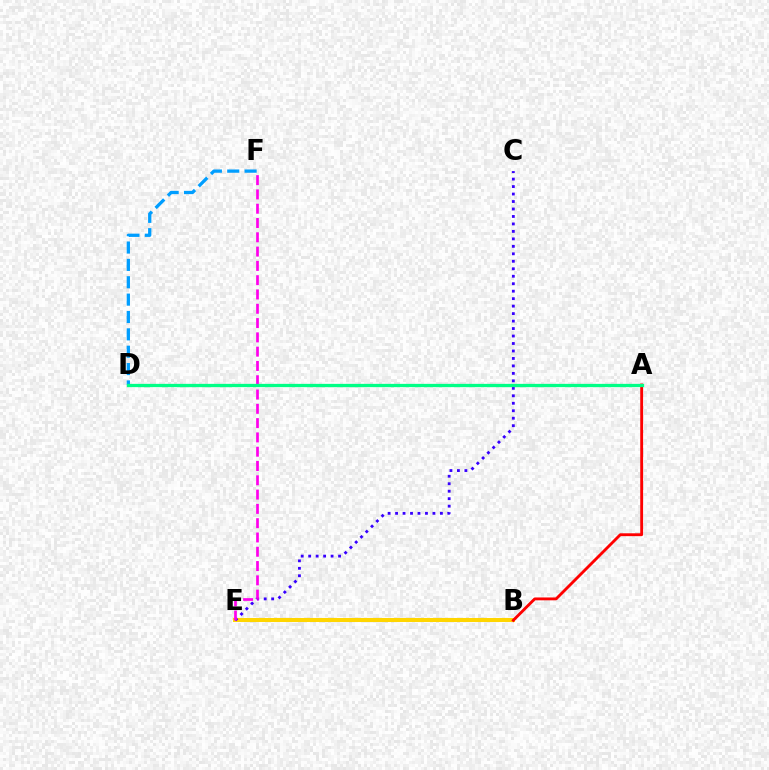{('B', 'E'): [{'color': '#4fff00', 'line_style': 'dashed', 'thickness': 1.87}, {'color': '#ffd500', 'line_style': 'solid', 'thickness': 2.91}], ('D', 'F'): [{'color': '#009eff', 'line_style': 'dashed', 'thickness': 2.36}], ('C', 'E'): [{'color': '#3700ff', 'line_style': 'dotted', 'thickness': 2.03}], ('A', 'B'): [{'color': '#ff0000', 'line_style': 'solid', 'thickness': 2.06}], ('E', 'F'): [{'color': '#ff00ed', 'line_style': 'dashed', 'thickness': 1.94}], ('A', 'D'): [{'color': '#00ff86', 'line_style': 'solid', 'thickness': 2.36}]}